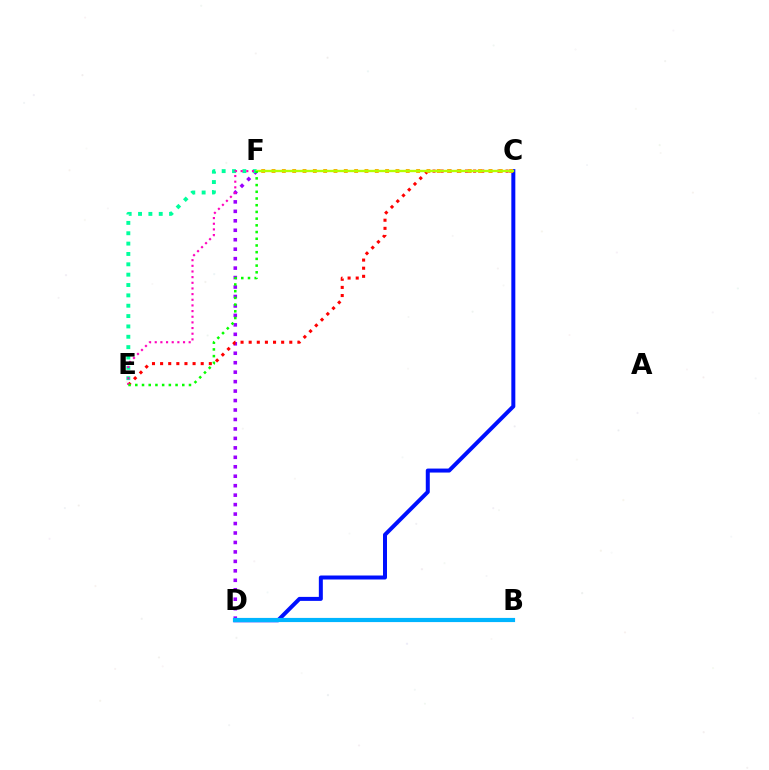{('D', 'F'): [{'color': '#9b00ff', 'line_style': 'dotted', 'thickness': 2.57}], ('C', 'E'): [{'color': '#ff0000', 'line_style': 'dotted', 'thickness': 2.21}], ('C', 'D'): [{'color': '#0010ff', 'line_style': 'solid', 'thickness': 2.87}], ('B', 'D'): [{'color': '#00b5ff', 'line_style': 'solid', 'thickness': 3.0}], ('E', 'F'): [{'color': '#00ff9d', 'line_style': 'dotted', 'thickness': 2.81}, {'color': '#ff00bd', 'line_style': 'dotted', 'thickness': 1.54}, {'color': '#08ff00', 'line_style': 'dotted', 'thickness': 1.82}], ('C', 'F'): [{'color': '#ffa500', 'line_style': 'dotted', 'thickness': 2.81}, {'color': '#b3ff00', 'line_style': 'solid', 'thickness': 1.69}]}